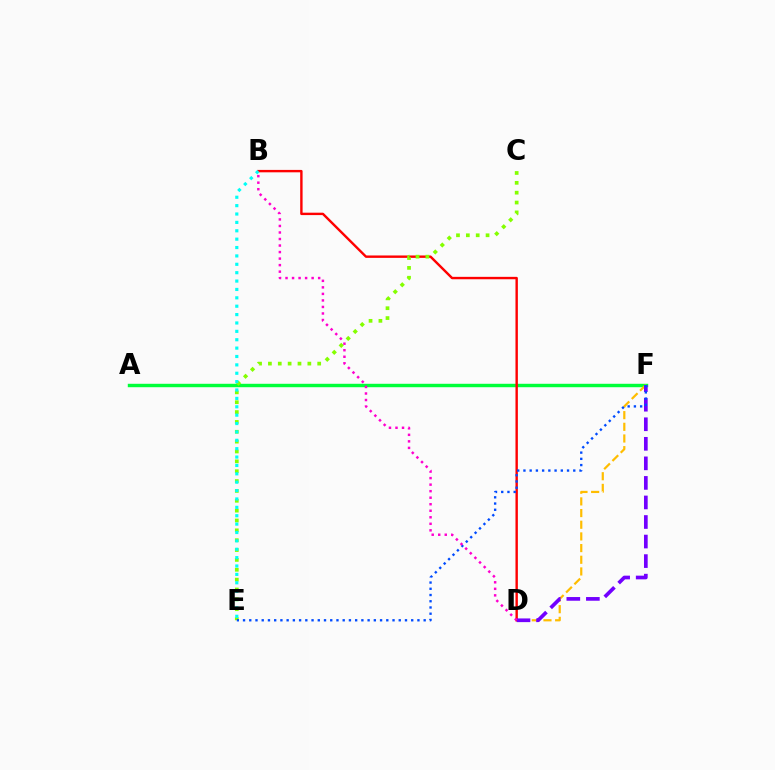{('A', 'F'): [{'color': '#00ff39', 'line_style': 'solid', 'thickness': 2.47}], ('D', 'F'): [{'color': '#ffbd00', 'line_style': 'dashed', 'thickness': 1.59}, {'color': '#7200ff', 'line_style': 'dashed', 'thickness': 2.66}], ('B', 'D'): [{'color': '#ff0000', 'line_style': 'solid', 'thickness': 1.73}, {'color': '#ff00cf', 'line_style': 'dotted', 'thickness': 1.77}], ('C', 'E'): [{'color': '#84ff00', 'line_style': 'dotted', 'thickness': 2.68}], ('E', 'F'): [{'color': '#004bff', 'line_style': 'dotted', 'thickness': 1.69}], ('B', 'E'): [{'color': '#00fff6', 'line_style': 'dotted', 'thickness': 2.28}]}